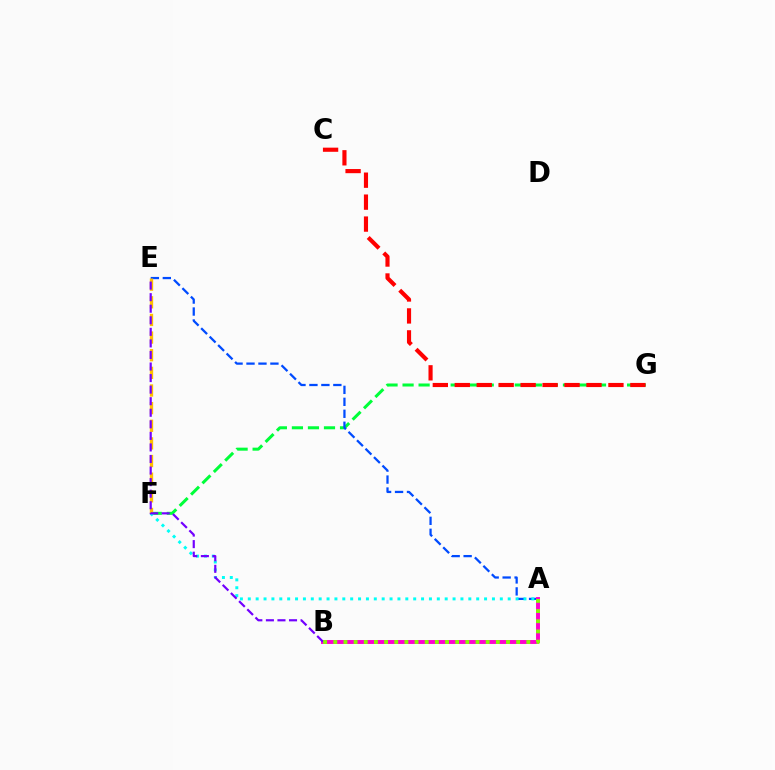{('F', 'G'): [{'color': '#00ff39', 'line_style': 'dashed', 'thickness': 2.18}], ('A', 'E'): [{'color': '#004bff', 'line_style': 'dashed', 'thickness': 1.62}], ('A', 'F'): [{'color': '#00fff6', 'line_style': 'dotted', 'thickness': 2.14}], ('E', 'F'): [{'color': '#ffbd00', 'line_style': 'dashed', 'thickness': 2.4}], ('A', 'B'): [{'color': '#ff00cf', 'line_style': 'solid', 'thickness': 2.82}, {'color': '#84ff00', 'line_style': 'dotted', 'thickness': 2.76}], ('B', 'E'): [{'color': '#7200ff', 'line_style': 'dashed', 'thickness': 1.57}], ('C', 'G'): [{'color': '#ff0000', 'line_style': 'dashed', 'thickness': 2.98}]}